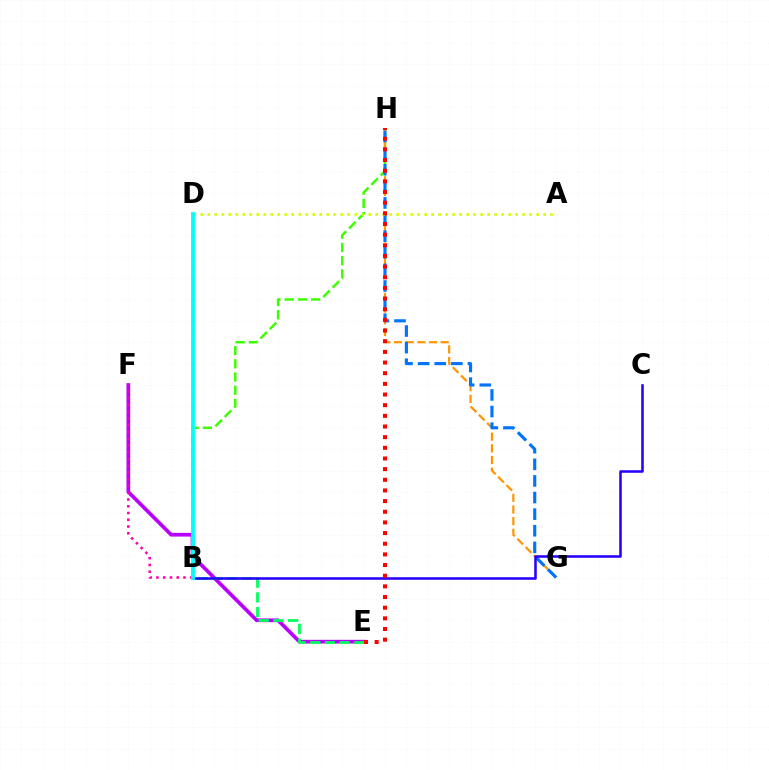{('E', 'F'): [{'color': '#b900ff', 'line_style': 'solid', 'thickness': 2.66}], ('B', 'H'): [{'color': '#3dff00', 'line_style': 'dashed', 'thickness': 1.8}], ('G', 'H'): [{'color': '#ff9400', 'line_style': 'dashed', 'thickness': 1.58}, {'color': '#0074ff', 'line_style': 'dashed', 'thickness': 2.26}], ('B', 'F'): [{'color': '#ff00ac', 'line_style': 'dotted', 'thickness': 1.84}], ('B', 'E'): [{'color': '#00ff5c', 'line_style': 'dashed', 'thickness': 2.0}], ('B', 'C'): [{'color': '#2500ff', 'line_style': 'solid', 'thickness': 1.83}], ('A', 'D'): [{'color': '#d1ff00', 'line_style': 'dotted', 'thickness': 1.9}], ('E', 'H'): [{'color': '#ff0000', 'line_style': 'dotted', 'thickness': 2.9}], ('B', 'D'): [{'color': '#00fff6', 'line_style': 'solid', 'thickness': 2.71}]}